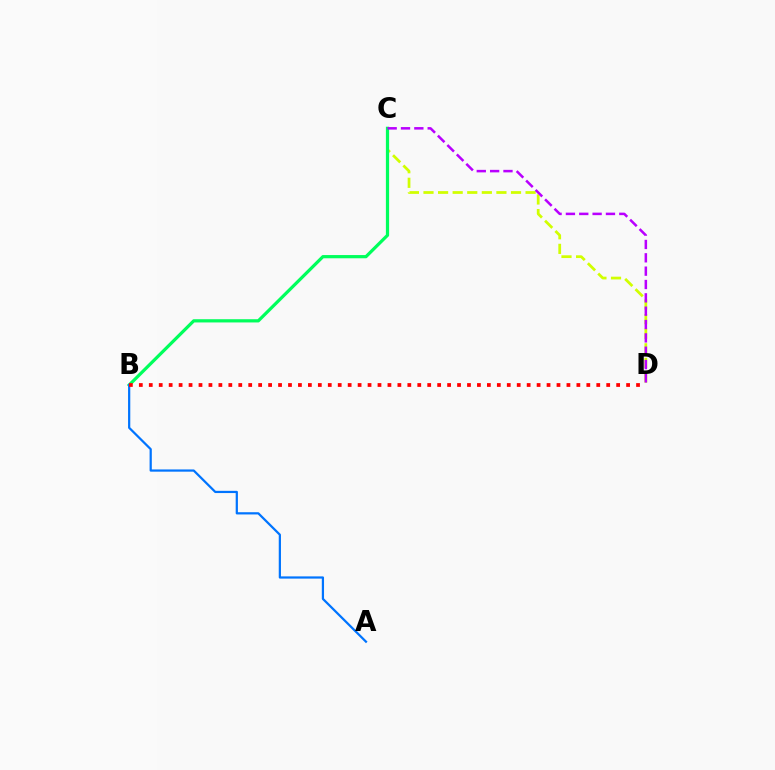{('C', 'D'): [{'color': '#d1ff00', 'line_style': 'dashed', 'thickness': 1.98}, {'color': '#b900ff', 'line_style': 'dashed', 'thickness': 1.81}], ('B', 'C'): [{'color': '#00ff5c', 'line_style': 'solid', 'thickness': 2.32}], ('A', 'B'): [{'color': '#0074ff', 'line_style': 'solid', 'thickness': 1.6}], ('B', 'D'): [{'color': '#ff0000', 'line_style': 'dotted', 'thickness': 2.7}]}